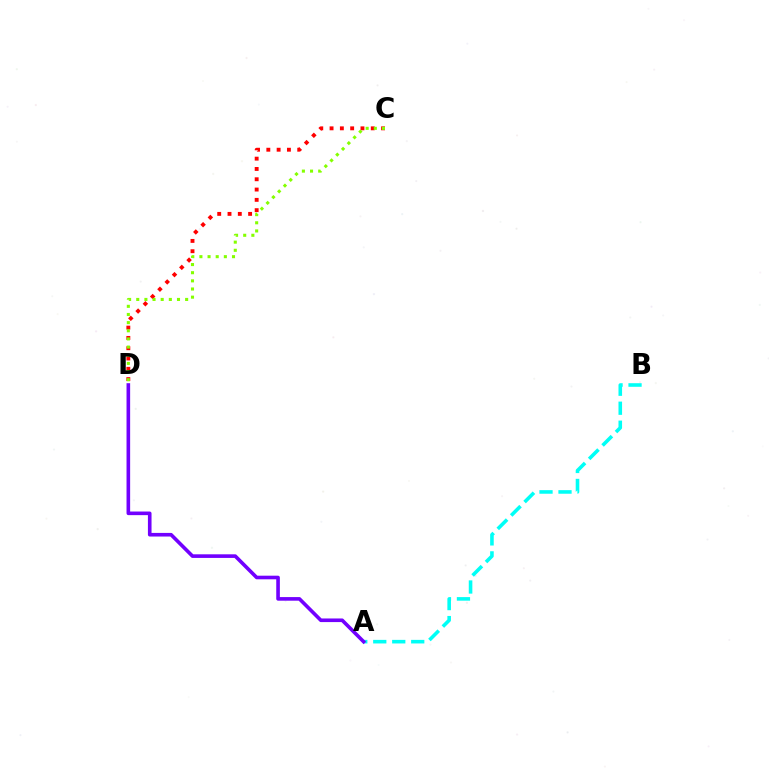{('C', 'D'): [{'color': '#ff0000', 'line_style': 'dotted', 'thickness': 2.8}, {'color': '#84ff00', 'line_style': 'dotted', 'thickness': 2.21}], ('A', 'B'): [{'color': '#00fff6', 'line_style': 'dashed', 'thickness': 2.58}], ('A', 'D'): [{'color': '#7200ff', 'line_style': 'solid', 'thickness': 2.6}]}